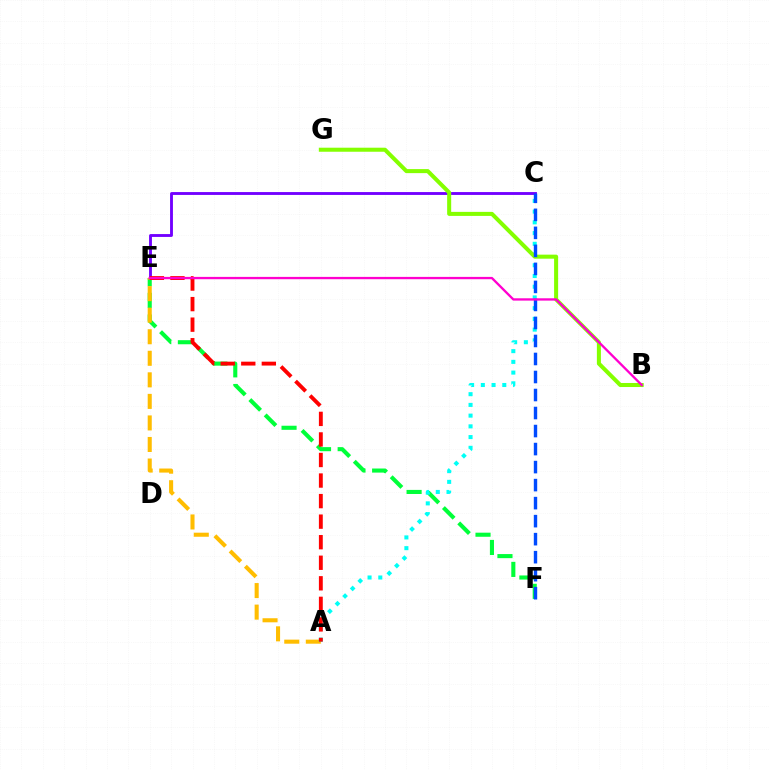{('C', 'E'): [{'color': '#7200ff', 'line_style': 'solid', 'thickness': 2.06}], ('E', 'F'): [{'color': '#00ff39', 'line_style': 'dashed', 'thickness': 2.94}], ('A', 'E'): [{'color': '#ffbd00', 'line_style': 'dashed', 'thickness': 2.93}, {'color': '#ff0000', 'line_style': 'dashed', 'thickness': 2.79}], ('A', 'C'): [{'color': '#00fff6', 'line_style': 'dotted', 'thickness': 2.91}], ('B', 'G'): [{'color': '#84ff00', 'line_style': 'solid', 'thickness': 2.91}], ('C', 'F'): [{'color': '#004bff', 'line_style': 'dashed', 'thickness': 2.45}], ('B', 'E'): [{'color': '#ff00cf', 'line_style': 'solid', 'thickness': 1.67}]}